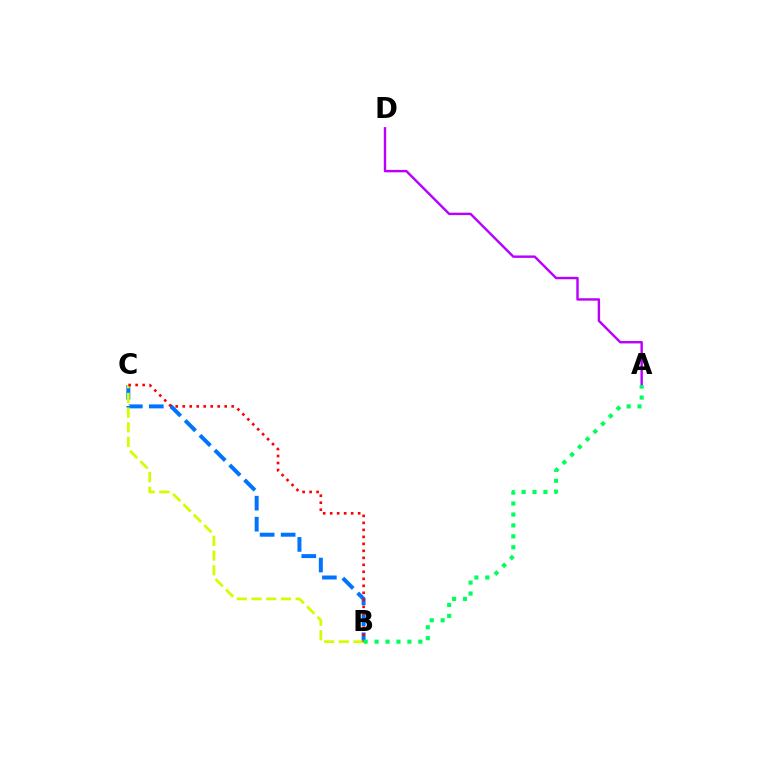{('A', 'D'): [{'color': '#b900ff', 'line_style': 'solid', 'thickness': 1.74}], ('B', 'C'): [{'color': '#0074ff', 'line_style': 'dashed', 'thickness': 2.85}, {'color': '#d1ff00', 'line_style': 'dashed', 'thickness': 2.0}, {'color': '#ff0000', 'line_style': 'dotted', 'thickness': 1.9}], ('A', 'B'): [{'color': '#00ff5c', 'line_style': 'dotted', 'thickness': 2.97}]}